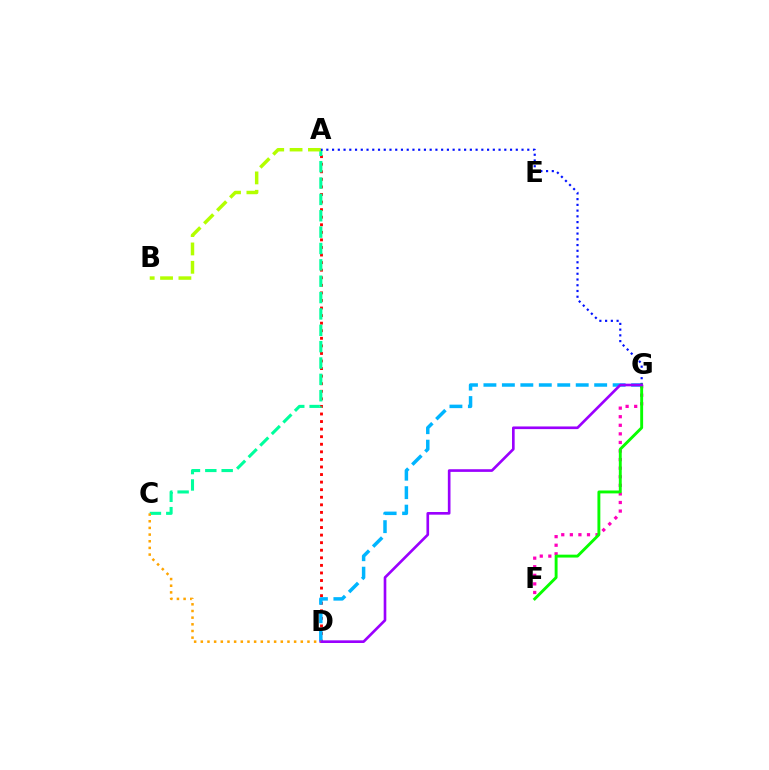{('A', 'D'): [{'color': '#ff0000', 'line_style': 'dotted', 'thickness': 2.06}], ('A', 'C'): [{'color': '#00ff9d', 'line_style': 'dashed', 'thickness': 2.22}], ('F', 'G'): [{'color': '#ff00bd', 'line_style': 'dotted', 'thickness': 2.33}, {'color': '#08ff00', 'line_style': 'solid', 'thickness': 2.09}], ('D', 'G'): [{'color': '#00b5ff', 'line_style': 'dashed', 'thickness': 2.51}, {'color': '#9b00ff', 'line_style': 'solid', 'thickness': 1.91}], ('A', 'B'): [{'color': '#b3ff00', 'line_style': 'dashed', 'thickness': 2.49}], ('A', 'G'): [{'color': '#0010ff', 'line_style': 'dotted', 'thickness': 1.56}], ('C', 'D'): [{'color': '#ffa500', 'line_style': 'dotted', 'thickness': 1.81}]}